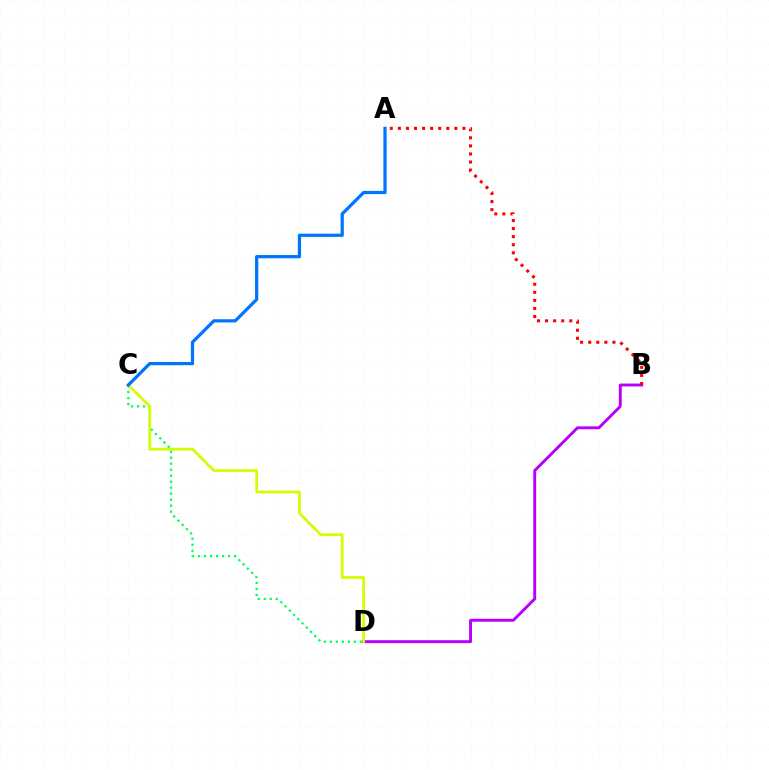{('B', 'D'): [{'color': '#b900ff', 'line_style': 'solid', 'thickness': 2.1}], ('C', 'D'): [{'color': '#00ff5c', 'line_style': 'dotted', 'thickness': 1.63}, {'color': '#d1ff00', 'line_style': 'solid', 'thickness': 1.98}], ('A', 'C'): [{'color': '#0074ff', 'line_style': 'solid', 'thickness': 2.32}], ('A', 'B'): [{'color': '#ff0000', 'line_style': 'dotted', 'thickness': 2.19}]}